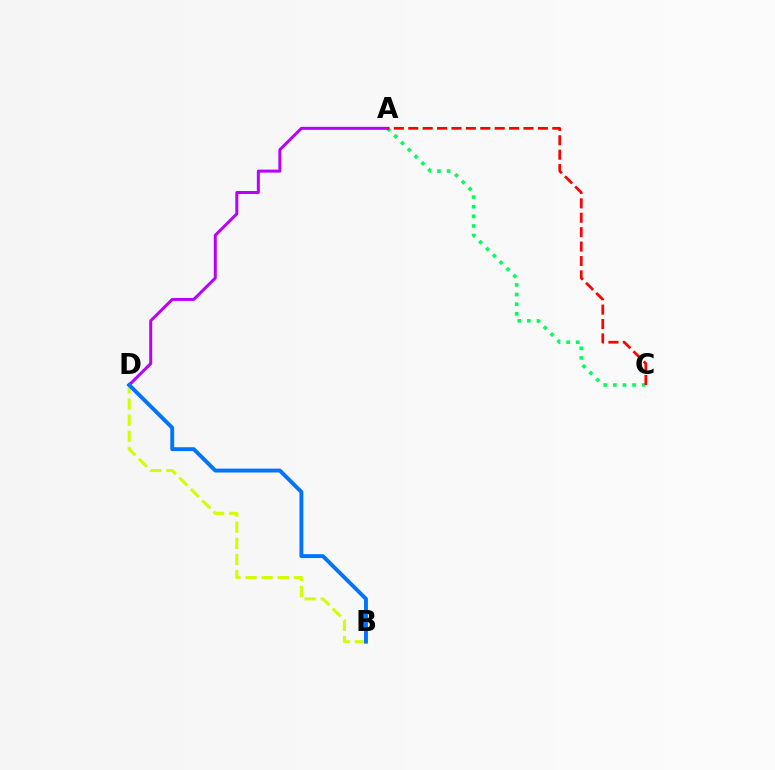{('B', 'D'): [{'color': '#d1ff00', 'line_style': 'dashed', 'thickness': 2.19}, {'color': '#0074ff', 'line_style': 'solid', 'thickness': 2.8}], ('A', 'C'): [{'color': '#00ff5c', 'line_style': 'dotted', 'thickness': 2.61}, {'color': '#ff0000', 'line_style': 'dashed', 'thickness': 1.96}], ('A', 'D'): [{'color': '#b900ff', 'line_style': 'solid', 'thickness': 2.15}]}